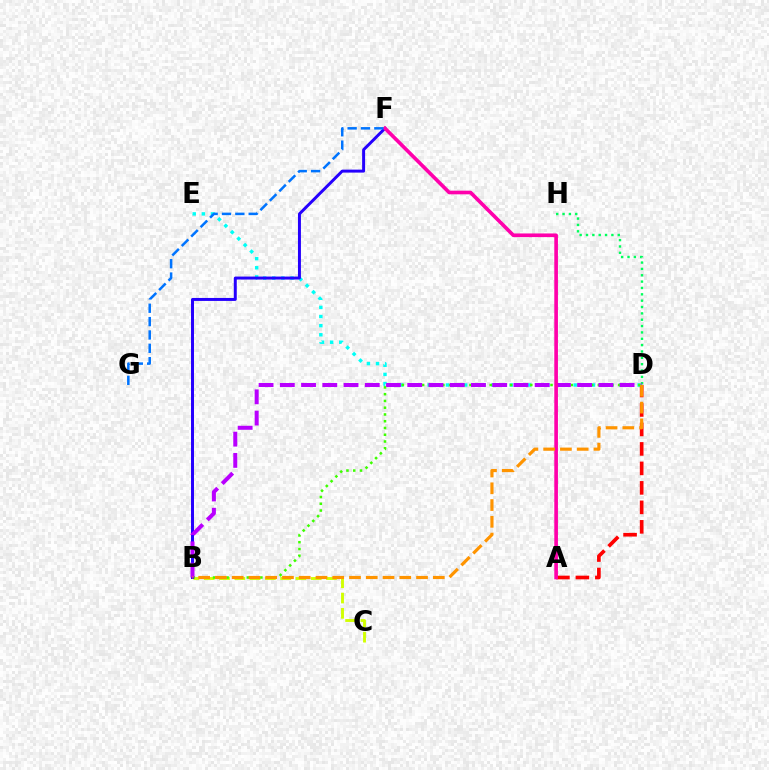{('D', 'H'): [{'color': '#00ff5c', 'line_style': 'dotted', 'thickness': 1.73}], ('D', 'E'): [{'color': '#00fff6', 'line_style': 'dotted', 'thickness': 2.48}], ('A', 'D'): [{'color': '#ff0000', 'line_style': 'dashed', 'thickness': 2.65}], ('B', 'C'): [{'color': '#d1ff00', 'line_style': 'dashed', 'thickness': 2.08}], ('B', 'D'): [{'color': '#3dff00', 'line_style': 'dotted', 'thickness': 1.84}, {'color': '#b900ff', 'line_style': 'dashed', 'thickness': 2.89}, {'color': '#ff9400', 'line_style': 'dashed', 'thickness': 2.28}], ('B', 'F'): [{'color': '#2500ff', 'line_style': 'solid', 'thickness': 2.14}], ('A', 'F'): [{'color': '#ff00ac', 'line_style': 'solid', 'thickness': 2.63}], ('F', 'G'): [{'color': '#0074ff', 'line_style': 'dashed', 'thickness': 1.81}]}